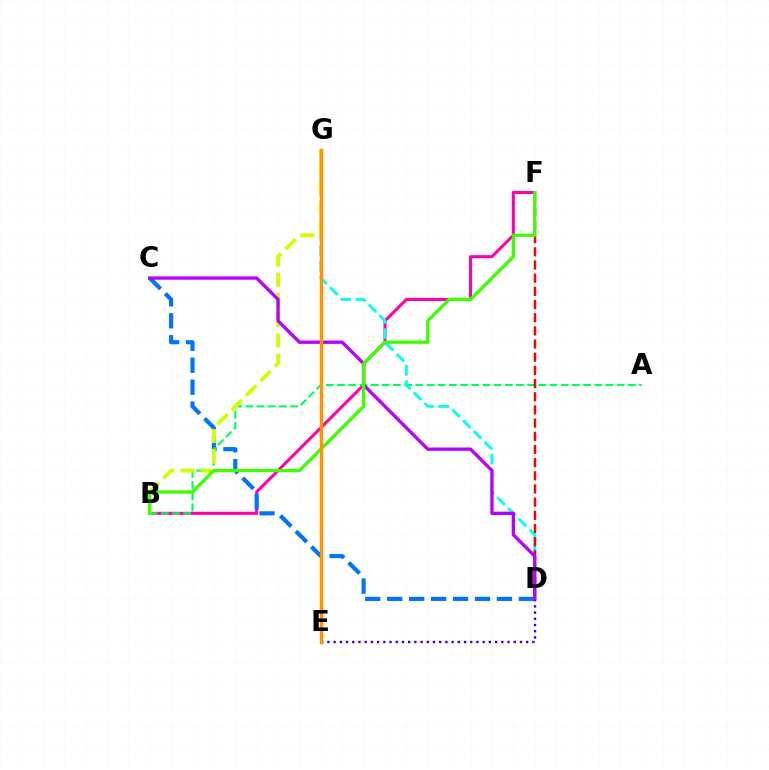{('B', 'F'): [{'color': '#ff00ac', 'line_style': 'solid', 'thickness': 2.19}, {'color': '#3dff00', 'line_style': 'solid', 'thickness': 2.37}], ('C', 'D'): [{'color': '#0074ff', 'line_style': 'dashed', 'thickness': 2.98}, {'color': '#b900ff', 'line_style': 'solid', 'thickness': 2.38}], ('A', 'B'): [{'color': '#00ff5c', 'line_style': 'dashed', 'thickness': 1.52}], ('D', 'E'): [{'color': '#2500ff', 'line_style': 'dotted', 'thickness': 1.69}], ('D', 'G'): [{'color': '#00fff6', 'line_style': 'dashed', 'thickness': 2.07}], ('B', 'G'): [{'color': '#d1ff00', 'line_style': 'dashed', 'thickness': 2.76}], ('D', 'F'): [{'color': '#ff0000', 'line_style': 'dashed', 'thickness': 1.79}], ('E', 'G'): [{'color': '#ff9400', 'line_style': 'solid', 'thickness': 2.46}]}